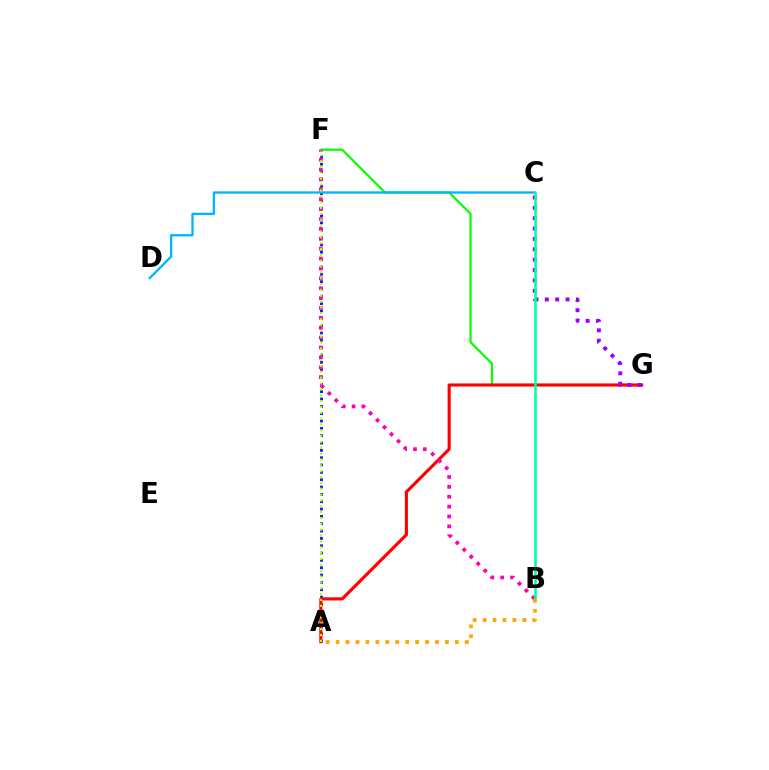{('F', 'G'): [{'color': '#08ff00', 'line_style': 'solid', 'thickness': 1.61}], ('A', 'F'): [{'color': '#0010ff', 'line_style': 'dotted', 'thickness': 1.99}, {'color': '#b3ff00', 'line_style': 'dotted', 'thickness': 1.59}], ('A', 'G'): [{'color': '#ff0000', 'line_style': 'solid', 'thickness': 2.25}], ('B', 'F'): [{'color': '#ff00bd', 'line_style': 'dotted', 'thickness': 2.69}], ('C', 'D'): [{'color': '#00b5ff', 'line_style': 'solid', 'thickness': 1.67}], ('C', 'G'): [{'color': '#9b00ff', 'line_style': 'dotted', 'thickness': 2.82}], ('B', 'C'): [{'color': '#00ff9d', 'line_style': 'solid', 'thickness': 1.87}], ('A', 'B'): [{'color': '#ffa500', 'line_style': 'dotted', 'thickness': 2.7}]}